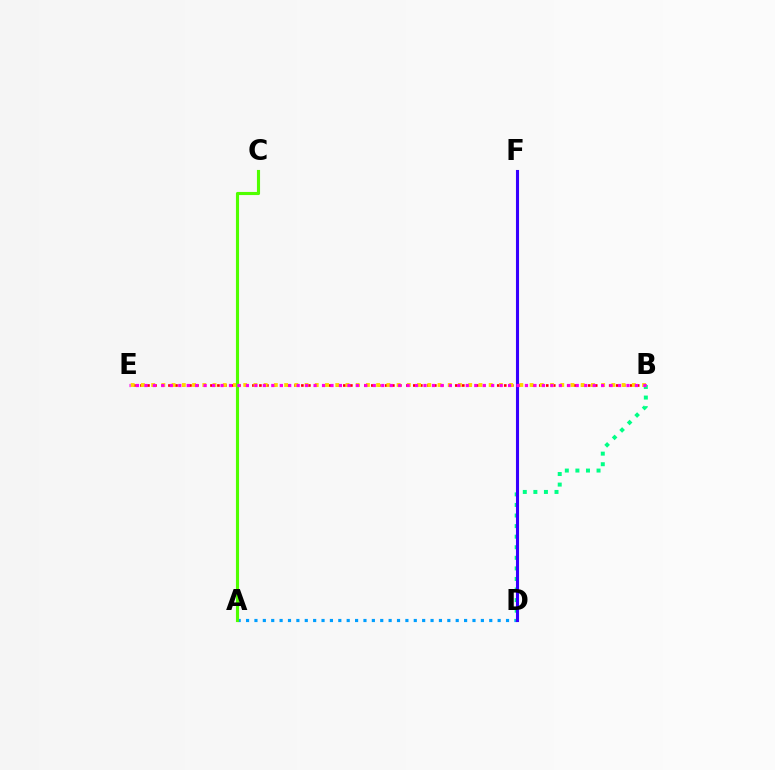{('A', 'D'): [{'color': '#009eff', 'line_style': 'dotted', 'thickness': 2.28}], ('B', 'E'): [{'color': '#ff0000', 'line_style': 'dotted', 'thickness': 1.9}, {'color': '#ffd500', 'line_style': 'dotted', 'thickness': 2.78}, {'color': '#ff00ed', 'line_style': 'dotted', 'thickness': 2.3}], ('B', 'D'): [{'color': '#00ff86', 'line_style': 'dotted', 'thickness': 2.87}], ('D', 'F'): [{'color': '#3700ff', 'line_style': 'solid', 'thickness': 2.22}], ('A', 'C'): [{'color': '#4fff00', 'line_style': 'solid', 'thickness': 2.25}]}